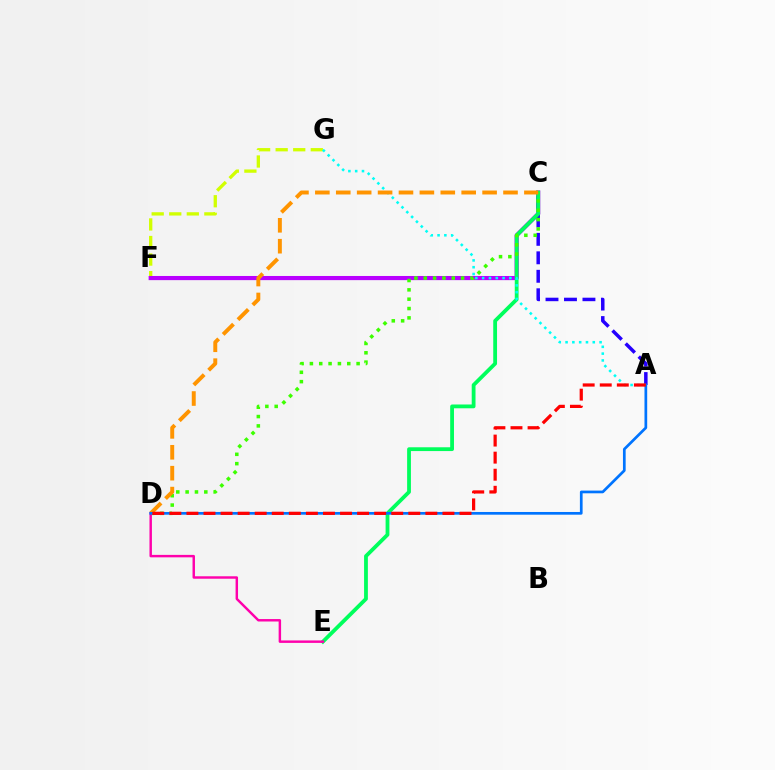{('F', 'G'): [{'color': '#d1ff00', 'line_style': 'dashed', 'thickness': 2.39}], ('C', 'F'): [{'color': '#b900ff', 'line_style': 'solid', 'thickness': 2.99}], ('A', 'C'): [{'color': '#2500ff', 'line_style': 'dashed', 'thickness': 2.51}], ('C', 'E'): [{'color': '#00ff5c', 'line_style': 'solid', 'thickness': 2.73}], ('C', 'D'): [{'color': '#3dff00', 'line_style': 'dotted', 'thickness': 2.54}, {'color': '#ff9400', 'line_style': 'dashed', 'thickness': 2.84}], ('A', 'G'): [{'color': '#00fff6', 'line_style': 'dotted', 'thickness': 1.85}], ('D', 'E'): [{'color': '#ff00ac', 'line_style': 'solid', 'thickness': 1.76}], ('A', 'D'): [{'color': '#0074ff', 'line_style': 'solid', 'thickness': 1.95}, {'color': '#ff0000', 'line_style': 'dashed', 'thickness': 2.32}]}